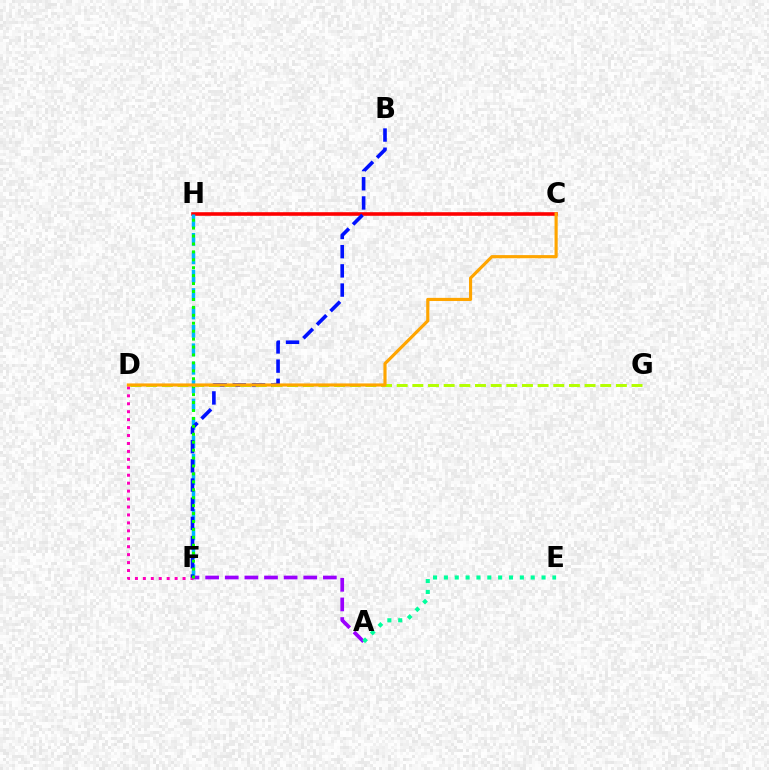{('C', 'H'): [{'color': '#ff0000', 'line_style': 'solid', 'thickness': 2.59}], ('D', 'F'): [{'color': '#ff00bd', 'line_style': 'dotted', 'thickness': 2.16}], ('F', 'H'): [{'color': '#00b5ff', 'line_style': 'dashed', 'thickness': 2.5}, {'color': '#08ff00', 'line_style': 'dotted', 'thickness': 2.15}], ('A', 'F'): [{'color': '#9b00ff', 'line_style': 'dashed', 'thickness': 2.67}], ('B', 'F'): [{'color': '#0010ff', 'line_style': 'dashed', 'thickness': 2.61}], ('A', 'E'): [{'color': '#00ff9d', 'line_style': 'dotted', 'thickness': 2.95}], ('D', 'G'): [{'color': '#b3ff00', 'line_style': 'dashed', 'thickness': 2.13}], ('C', 'D'): [{'color': '#ffa500', 'line_style': 'solid', 'thickness': 2.26}]}